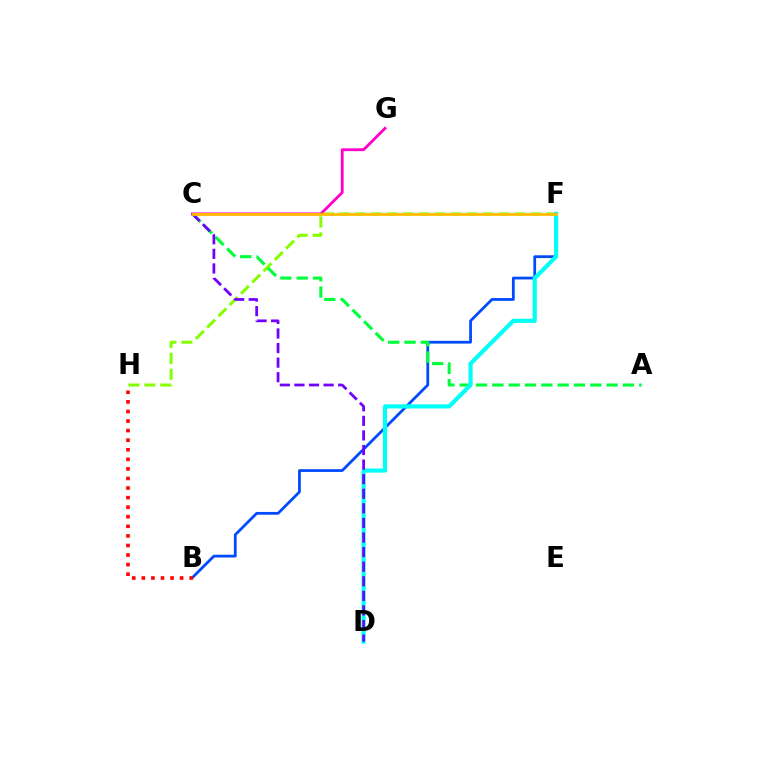{('B', 'F'): [{'color': '#004bff', 'line_style': 'solid', 'thickness': 1.99}], ('C', 'G'): [{'color': '#ff00cf', 'line_style': 'solid', 'thickness': 2.03}], ('F', 'H'): [{'color': '#84ff00', 'line_style': 'dashed', 'thickness': 2.17}], ('A', 'C'): [{'color': '#00ff39', 'line_style': 'dashed', 'thickness': 2.22}], ('D', 'F'): [{'color': '#00fff6', 'line_style': 'solid', 'thickness': 2.97}], ('C', 'D'): [{'color': '#7200ff', 'line_style': 'dashed', 'thickness': 1.98}], ('B', 'H'): [{'color': '#ff0000', 'line_style': 'dotted', 'thickness': 2.6}], ('C', 'F'): [{'color': '#ffbd00', 'line_style': 'solid', 'thickness': 2.01}]}